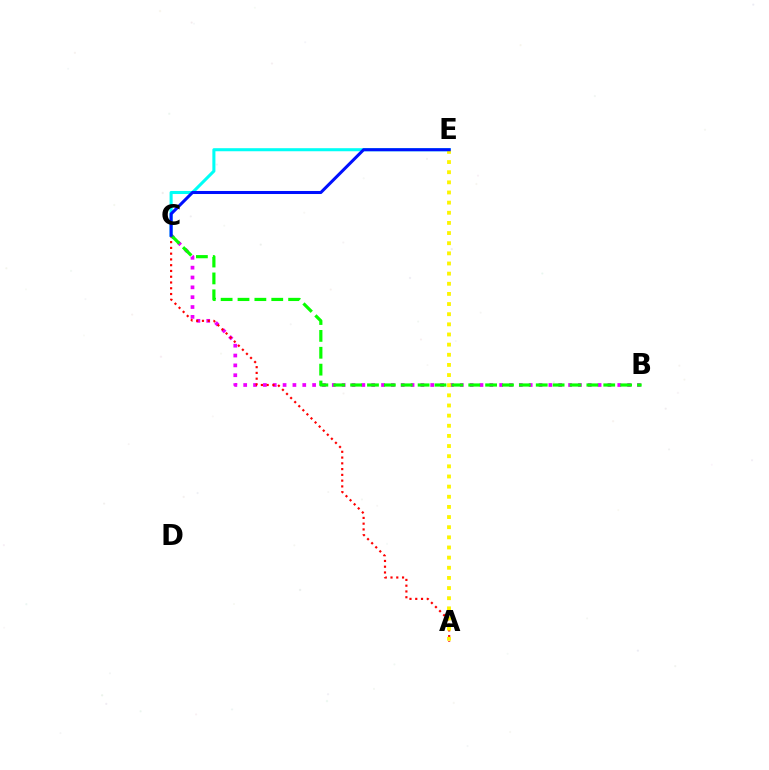{('B', 'C'): [{'color': '#ee00ff', 'line_style': 'dotted', 'thickness': 2.67}, {'color': '#08ff00', 'line_style': 'dashed', 'thickness': 2.29}], ('A', 'C'): [{'color': '#ff0000', 'line_style': 'dotted', 'thickness': 1.57}], ('C', 'E'): [{'color': '#00fff6', 'line_style': 'solid', 'thickness': 2.2}, {'color': '#0010ff', 'line_style': 'solid', 'thickness': 2.19}], ('A', 'E'): [{'color': '#fcf500', 'line_style': 'dotted', 'thickness': 2.76}]}